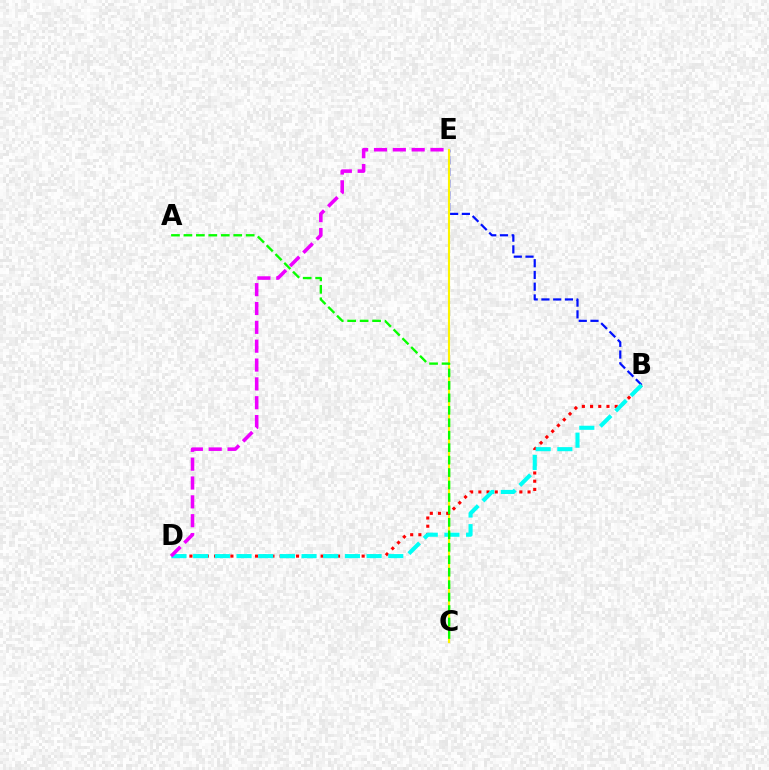{('B', 'E'): [{'color': '#0010ff', 'line_style': 'dashed', 'thickness': 1.59}], ('C', 'E'): [{'color': '#fcf500', 'line_style': 'solid', 'thickness': 1.53}], ('B', 'D'): [{'color': '#ff0000', 'line_style': 'dotted', 'thickness': 2.23}, {'color': '#00fff6', 'line_style': 'dashed', 'thickness': 2.94}], ('A', 'C'): [{'color': '#08ff00', 'line_style': 'dashed', 'thickness': 1.69}], ('D', 'E'): [{'color': '#ee00ff', 'line_style': 'dashed', 'thickness': 2.56}]}